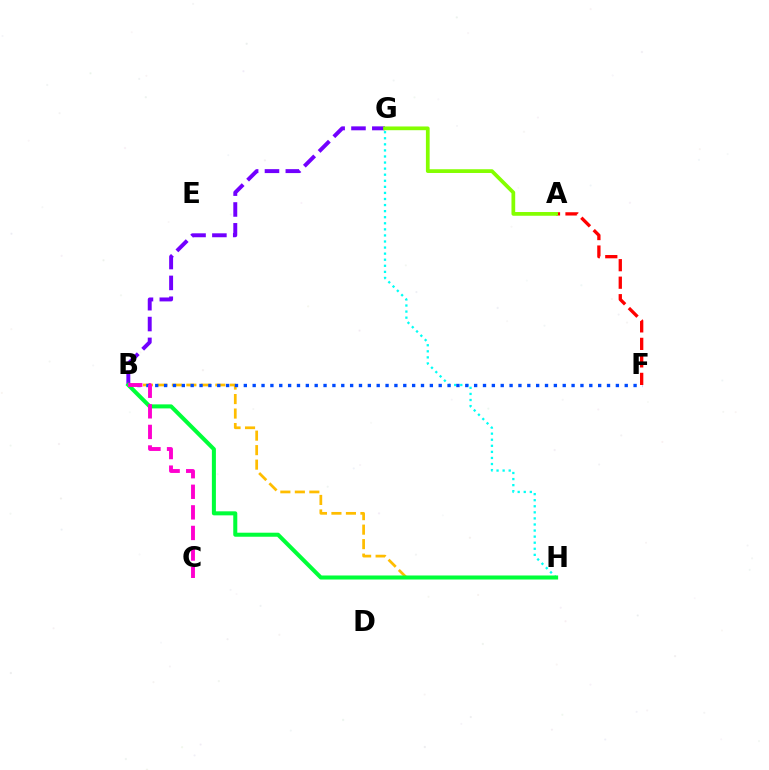{('B', 'H'): [{'color': '#ffbd00', 'line_style': 'dashed', 'thickness': 1.97}, {'color': '#00ff39', 'line_style': 'solid', 'thickness': 2.9}], ('G', 'H'): [{'color': '#00fff6', 'line_style': 'dotted', 'thickness': 1.65}], ('B', 'G'): [{'color': '#7200ff', 'line_style': 'dashed', 'thickness': 2.83}], ('B', 'F'): [{'color': '#004bff', 'line_style': 'dotted', 'thickness': 2.41}], ('A', 'F'): [{'color': '#ff0000', 'line_style': 'dashed', 'thickness': 2.38}], ('B', 'C'): [{'color': '#ff00cf', 'line_style': 'dashed', 'thickness': 2.8}], ('A', 'G'): [{'color': '#84ff00', 'line_style': 'solid', 'thickness': 2.69}]}